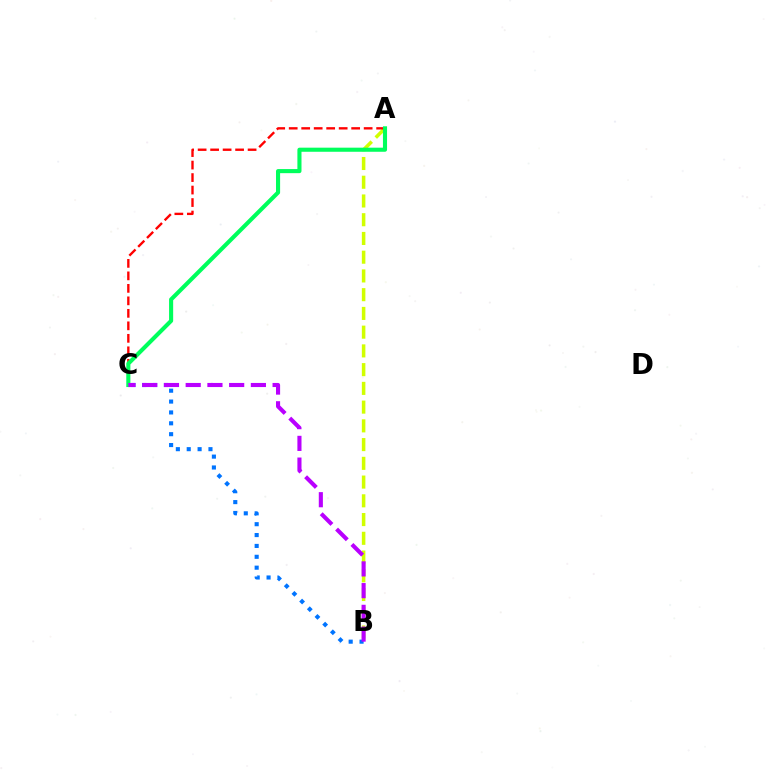{('A', 'B'): [{'color': '#d1ff00', 'line_style': 'dashed', 'thickness': 2.55}], ('A', 'C'): [{'color': '#ff0000', 'line_style': 'dashed', 'thickness': 1.7}, {'color': '#00ff5c', 'line_style': 'solid', 'thickness': 2.95}], ('B', 'C'): [{'color': '#0074ff', 'line_style': 'dotted', 'thickness': 2.95}, {'color': '#b900ff', 'line_style': 'dashed', 'thickness': 2.95}]}